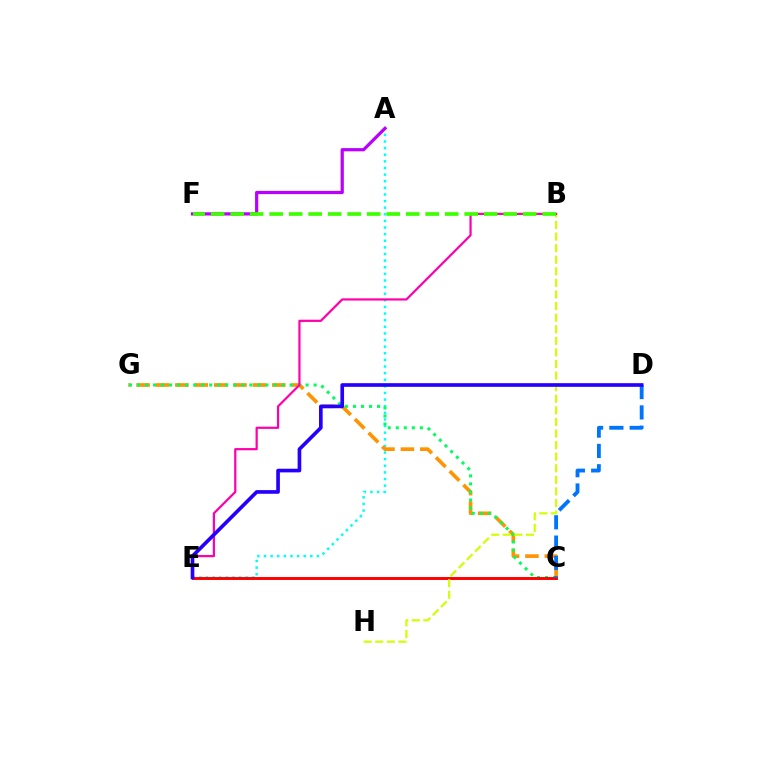{('A', 'E'): [{'color': '#00fff6', 'line_style': 'dotted', 'thickness': 1.8}], ('A', 'F'): [{'color': '#b900ff', 'line_style': 'solid', 'thickness': 2.31}], ('C', 'G'): [{'color': '#ff9400', 'line_style': 'dashed', 'thickness': 2.63}, {'color': '#00ff5c', 'line_style': 'dotted', 'thickness': 2.18}], ('C', 'E'): [{'color': '#ff0000', 'line_style': 'solid', 'thickness': 2.1}], ('B', 'H'): [{'color': '#d1ff00', 'line_style': 'dashed', 'thickness': 1.57}], ('C', 'D'): [{'color': '#0074ff', 'line_style': 'dashed', 'thickness': 2.76}], ('B', 'E'): [{'color': '#ff00ac', 'line_style': 'solid', 'thickness': 1.59}], ('B', 'F'): [{'color': '#3dff00', 'line_style': 'dashed', 'thickness': 2.65}], ('D', 'E'): [{'color': '#2500ff', 'line_style': 'solid', 'thickness': 2.63}]}